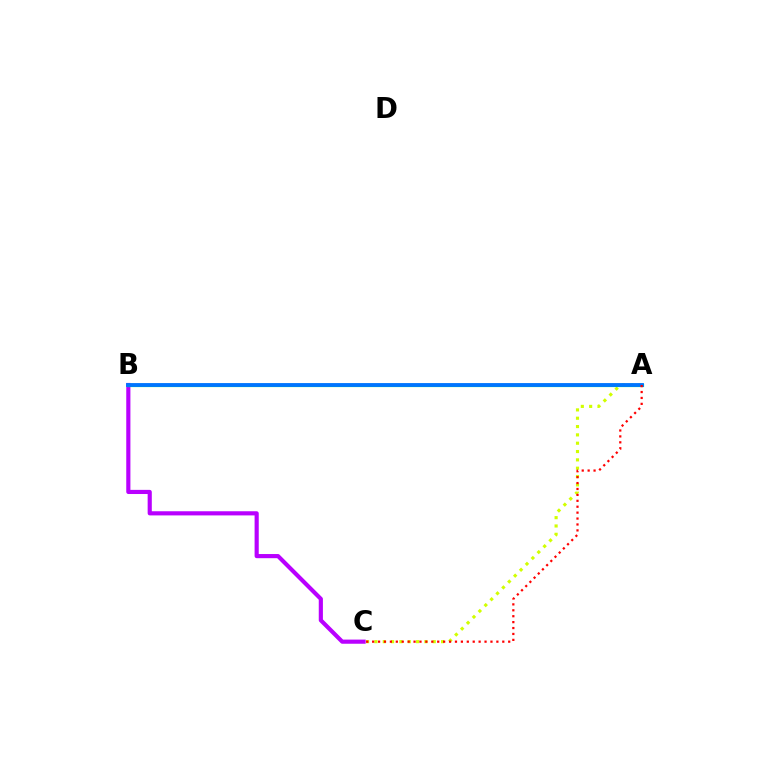{('A', 'C'): [{'color': '#d1ff00', 'line_style': 'dotted', 'thickness': 2.26}, {'color': '#ff0000', 'line_style': 'dotted', 'thickness': 1.61}], ('B', 'C'): [{'color': '#b900ff', 'line_style': 'solid', 'thickness': 2.99}], ('A', 'B'): [{'color': '#00ff5c', 'line_style': 'solid', 'thickness': 2.3}, {'color': '#0074ff', 'line_style': 'solid', 'thickness': 2.76}]}